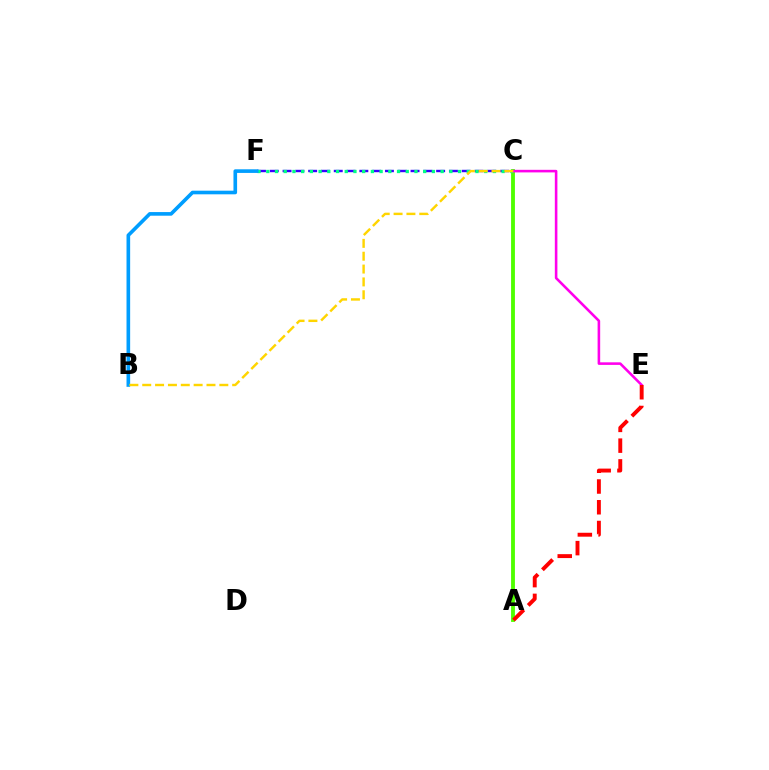{('C', 'F'): [{'color': '#3700ff', 'line_style': 'dashed', 'thickness': 1.74}, {'color': '#00ff86', 'line_style': 'dotted', 'thickness': 2.37}], ('A', 'C'): [{'color': '#4fff00', 'line_style': 'solid', 'thickness': 2.76}], ('B', 'F'): [{'color': '#009eff', 'line_style': 'solid', 'thickness': 2.62}], ('C', 'E'): [{'color': '#ff00ed', 'line_style': 'solid', 'thickness': 1.86}], ('B', 'C'): [{'color': '#ffd500', 'line_style': 'dashed', 'thickness': 1.75}], ('A', 'E'): [{'color': '#ff0000', 'line_style': 'dashed', 'thickness': 2.82}]}